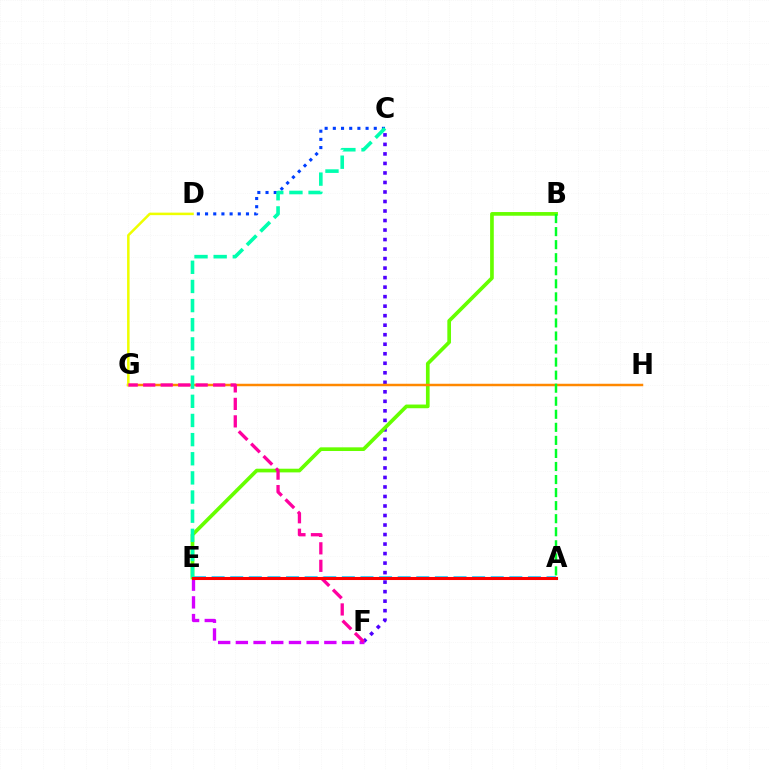{('C', 'F'): [{'color': '#4f00ff', 'line_style': 'dotted', 'thickness': 2.59}], ('E', 'F'): [{'color': '#d600ff', 'line_style': 'dashed', 'thickness': 2.4}], ('B', 'E'): [{'color': '#66ff00', 'line_style': 'solid', 'thickness': 2.65}], ('C', 'D'): [{'color': '#003fff', 'line_style': 'dotted', 'thickness': 2.22}], ('A', 'E'): [{'color': '#00c7ff', 'line_style': 'dashed', 'thickness': 2.53}, {'color': '#ff0000', 'line_style': 'solid', 'thickness': 2.2}], ('G', 'H'): [{'color': '#ff8800', 'line_style': 'solid', 'thickness': 1.79}], ('C', 'E'): [{'color': '#00ffaf', 'line_style': 'dashed', 'thickness': 2.6}], ('D', 'G'): [{'color': '#eeff00', 'line_style': 'solid', 'thickness': 1.81}], ('F', 'G'): [{'color': '#ff00a0', 'line_style': 'dashed', 'thickness': 2.38}], ('A', 'B'): [{'color': '#00ff27', 'line_style': 'dashed', 'thickness': 1.77}]}